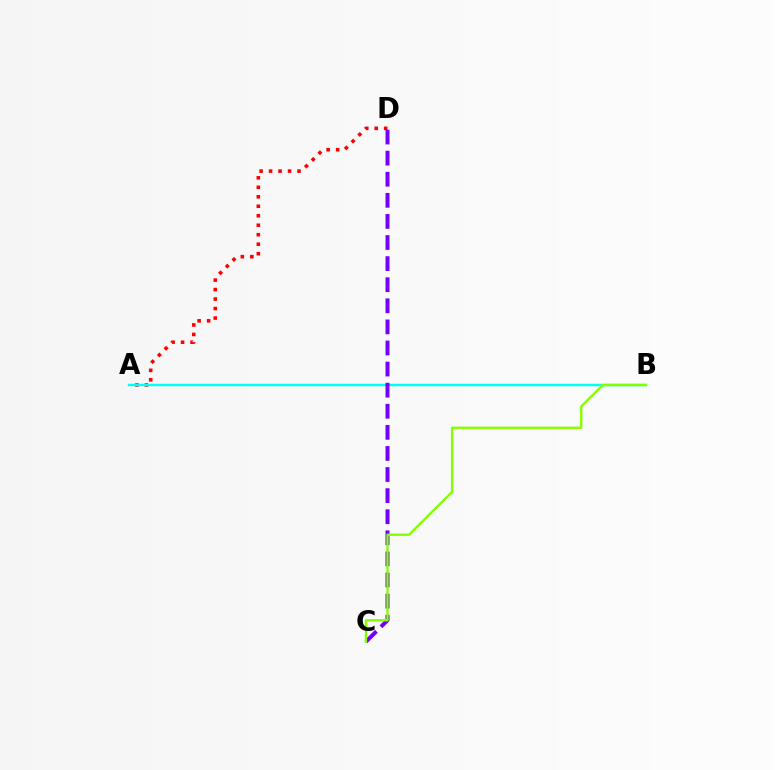{('A', 'D'): [{'color': '#ff0000', 'line_style': 'dotted', 'thickness': 2.58}], ('A', 'B'): [{'color': '#00fff6', 'line_style': 'solid', 'thickness': 1.75}], ('C', 'D'): [{'color': '#7200ff', 'line_style': 'dashed', 'thickness': 2.87}], ('B', 'C'): [{'color': '#84ff00', 'line_style': 'solid', 'thickness': 1.7}]}